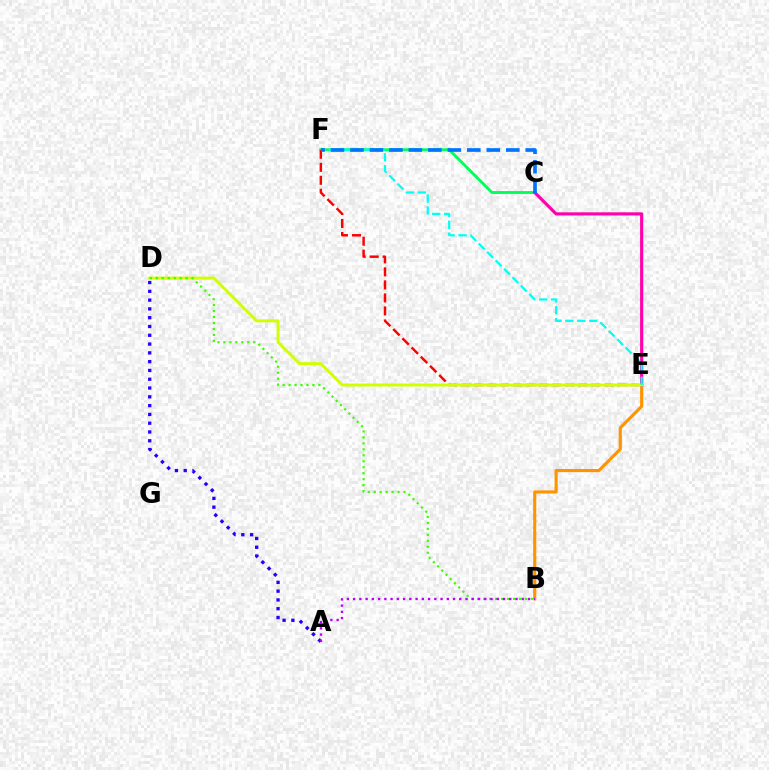{('B', 'E'): [{'color': '#ff9400', 'line_style': 'solid', 'thickness': 2.25}], ('C', 'F'): [{'color': '#00ff5c', 'line_style': 'solid', 'thickness': 2.07}, {'color': '#0074ff', 'line_style': 'dashed', 'thickness': 2.65}], ('E', 'F'): [{'color': '#ff0000', 'line_style': 'dashed', 'thickness': 1.77}, {'color': '#00fff6', 'line_style': 'dashed', 'thickness': 1.62}], ('C', 'E'): [{'color': '#ff00ac', 'line_style': 'solid', 'thickness': 2.27}], ('D', 'E'): [{'color': '#d1ff00', 'line_style': 'solid', 'thickness': 2.1}], ('A', 'D'): [{'color': '#2500ff', 'line_style': 'dotted', 'thickness': 2.39}], ('B', 'D'): [{'color': '#3dff00', 'line_style': 'dotted', 'thickness': 1.62}], ('A', 'B'): [{'color': '#b900ff', 'line_style': 'dotted', 'thickness': 1.7}]}